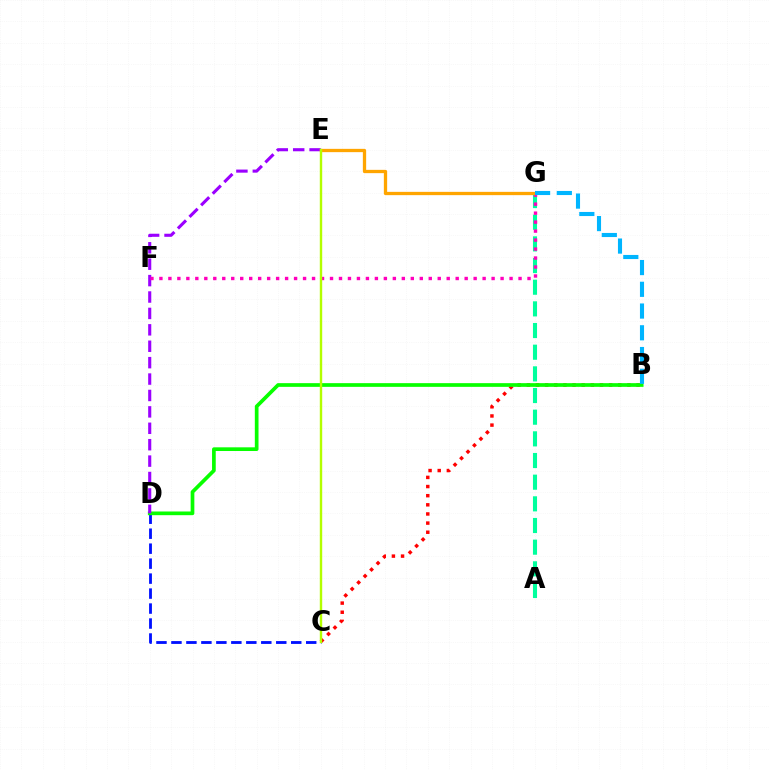{('C', 'D'): [{'color': '#0010ff', 'line_style': 'dashed', 'thickness': 2.03}], ('A', 'G'): [{'color': '#00ff9d', 'line_style': 'dashed', 'thickness': 2.94}], ('B', 'C'): [{'color': '#ff0000', 'line_style': 'dotted', 'thickness': 2.48}], ('B', 'D'): [{'color': '#08ff00', 'line_style': 'solid', 'thickness': 2.66}], ('D', 'E'): [{'color': '#9b00ff', 'line_style': 'dashed', 'thickness': 2.23}], ('F', 'G'): [{'color': '#ff00bd', 'line_style': 'dotted', 'thickness': 2.44}], ('E', 'G'): [{'color': '#ffa500', 'line_style': 'solid', 'thickness': 2.37}], ('B', 'G'): [{'color': '#00b5ff', 'line_style': 'dashed', 'thickness': 2.95}], ('C', 'E'): [{'color': '#b3ff00', 'line_style': 'solid', 'thickness': 1.73}]}